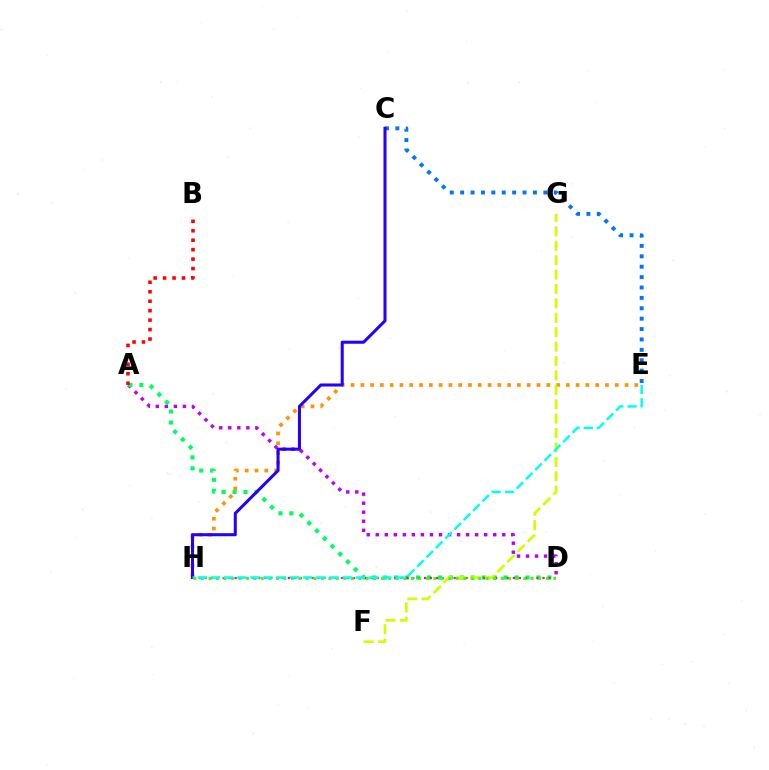{('A', 'D'): [{'color': '#b900ff', 'line_style': 'dotted', 'thickness': 2.45}, {'color': '#00ff5c', 'line_style': 'dotted', 'thickness': 2.97}], ('E', 'H'): [{'color': '#ff9400', 'line_style': 'dotted', 'thickness': 2.66}, {'color': '#00fff6', 'line_style': 'dashed', 'thickness': 1.79}], ('C', 'E'): [{'color': '#0074ff', 'line_style': 'dotted', 'thickness': 2.82}], ('D', 'H'): [{'color': '#ff00ac', 'line_style': 'dotted', 'thickness': 1.61}, {'color': '#3dff00', 'line_style': 'dotted', 'thickness': 2.04}], ('C', 'H'): [{'color': '#2500ff', 'line_style': 'solid', 'thickness': 2.19}], ('F', 'G'): [{'color': '#d1ff00', 'line_style': 'dashed', 'thickness': 1.96}], ('A', 'B'): [{'color': '#ff0000', 'line_style': 'dotted', 'thickness': 2.57}]}